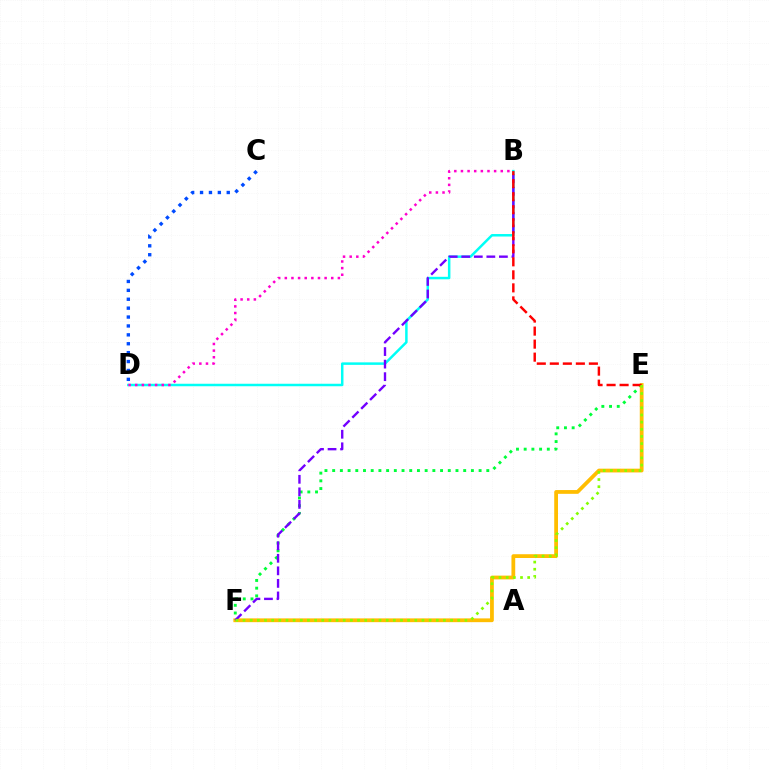{('C', 'D'): [{'color': '#004bff', 'line_style': 'dotted', 'thickness': 2.42}], ('B', 'D'): [{'color': '#00fff6', 'line_style': 'solid', 'thickness': 1.8}, {'color': '#ff00cf', 'line_style': 'dotted', 'thickness': 1.8}], ('E', 'F'): [{'color': '#00ff39', 'line_style': 'dotted', 'thickness': 2.09}, {'color': '#ffbd00', 'line_style': 'solid', 'thickness': 2.72}, {'color': '#84ff00', 'line_style': 'dotted', 'thickness': 1.94}], ('B', 'F'): [{'color': '#7200ff', 'line_style': 'dashed', 'thickness': 1.7}], ('B', 'E'): [{'color': '#ff0000', 'line_style': 'dashed', 'thickness': 1.77}]}